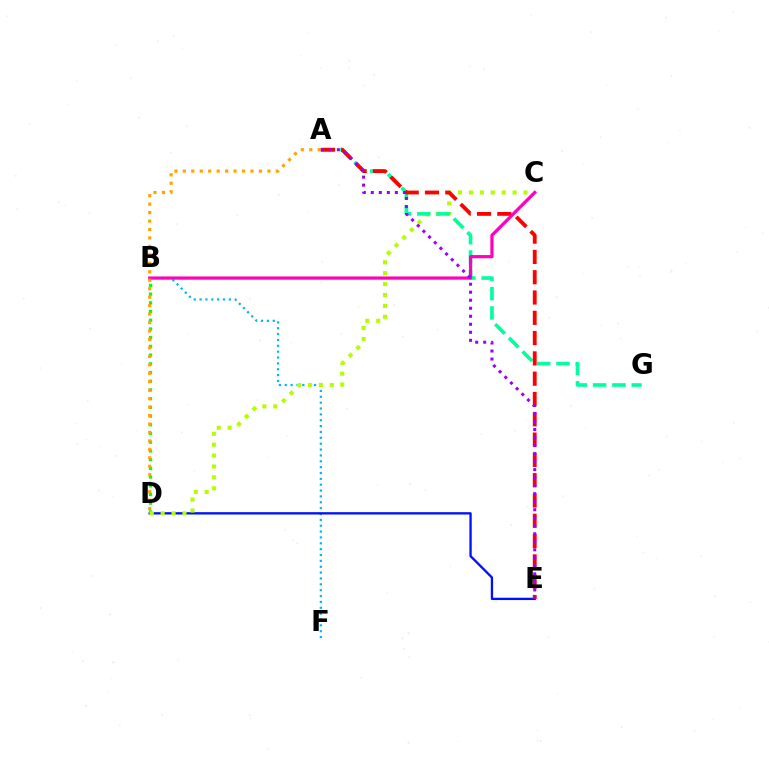{('B', 'F'): [{'color': '#00b5ff', 'line_style': 'dotted', 'thickness': 1.59}], ('D', 'E'): [{'color': '#0010ff', 'line_style': 'solid', 'thickness': 1.67}], ('B', 'D'): [{'color': '#08ff00', 'line_style': 'dotted', 'thickness': 2.37}], ('C', 'D'): [{'color': '#b3ff00', 'line_style': 'dotted', 'thickness': 2.96}], ('A', 'G'): [{'color': '#00ff9d', 'line_style': 'dashed', 'thickness': 2.63}], ('A', 'E'): [{'color': '#ff0000', 'line_style': 'dashed', 'thickness': 2.76}, {'color': '#9b00ff', 'line_style': 'dotted', 'thickness': 2.18}], ('B', 'C'): [{'color': '#ff00bd', 'line_style': 'solid', 'thickness': 2.32}], ('A', 'D'): [{'color': '#ffa500', 'line_style': 'dotted', 'thickness': 2.3}]}